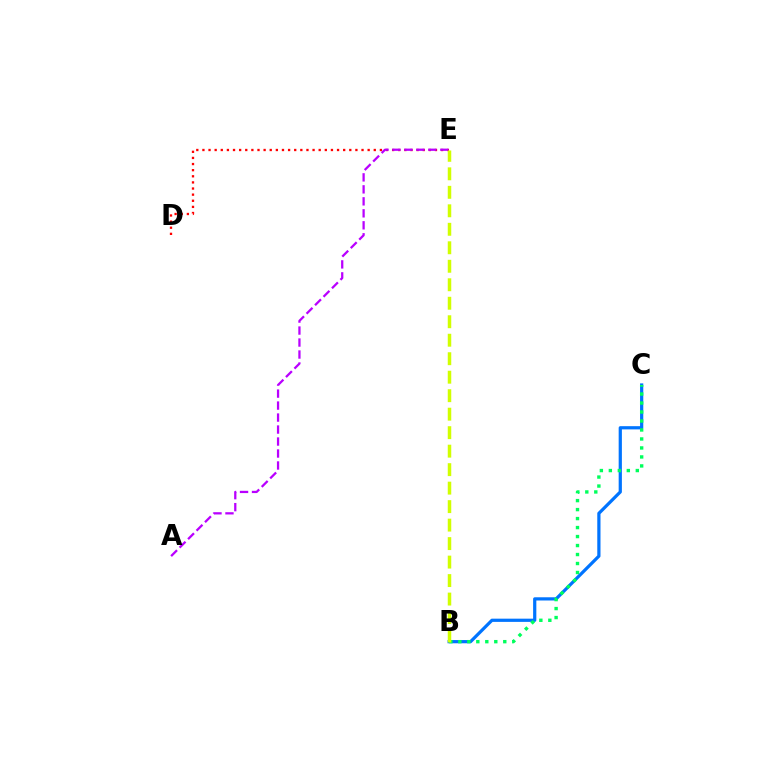{('D', 'E'): [{'color': '#ff0000', 'line_style': 'dotted', 'thickness': 1.66}], ('A', 'E'): [{'color': '#b900ff', 'line_style': 'dashed', 'thickness': 1.63}], ('B', 'C'): [{'color': '#0074ff', 'line_style': 'solid', 'thickness': 2.32}, {'color': '#00ff5c', 'line_style': 'dotted', 'thickness': 2.44}], ('B', 'E'): [{'color': '#d1ff00', 'line_style': 'dashed', 'thickness': 2.51}]}